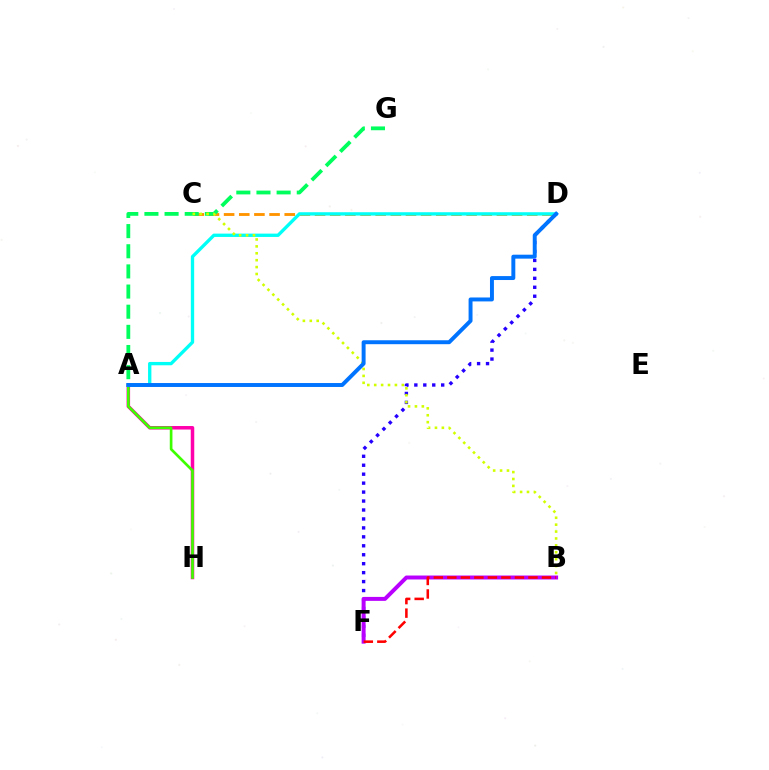{('D', 'F'): [{'color': '#2500ff', 'line_style': 'dotted', 'thickness': 2.43}], ('A', 'H'): [{'color': '#ff00ac', 'line_style': 'solid', 'thickness': 2.53}, {'color': '#3dff00', 'line_style': 'solid', 'thickness': 1.92}], ('C', 'D'): [{'color': '#ff9400', 'line_style': 'dashed', 'thickness': 2.06}], ('A', 'D'): [{'color': '#00fff6', 'line_style': 'solid', 'thickness': 2.4}, {'color': '#0074ff', 'line_style': 'solid', 'thickness': 2.84}], ('A', 'G'): [{'color': '#00ff5c', 'line_style': 'dashed', 'thickness': 2.74}], ('B', 'F'): [{'color': '#b900ff', 'line_style': 'solid', 'thickness': 2.85}, {'color': '#ff0000', 'line_style': 'dashed', 'thickness': 1.84}], ('B', 'C'): [{'color': '#d1ff00', 'line_style': 'dotted', 'thickness': 1.88}]}